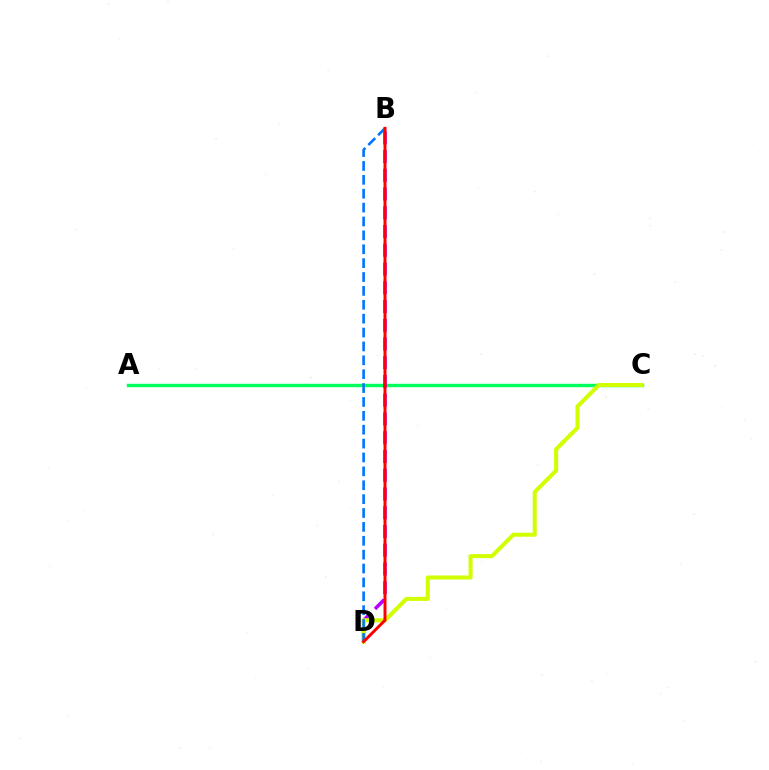{('A', 'C'): [{'color': '#00ff5c', 'line_style': 'solid', 'thickness': 2.46}], ('B', 'D'): [{'color': '#b900ff', 'line_style': 'dashed', 'thickness': 2.55}, {'color': '#0074ff', 'line_style': 'dashed', 'thickness': 1.89}, {'color': '#ff0000', 'line_style': 'solid', 'thickness': 2.13}], ('C', 'D'): [{'color': '#d1ff00', 'line_style': 'solid', 'thickness': 2.92}]}